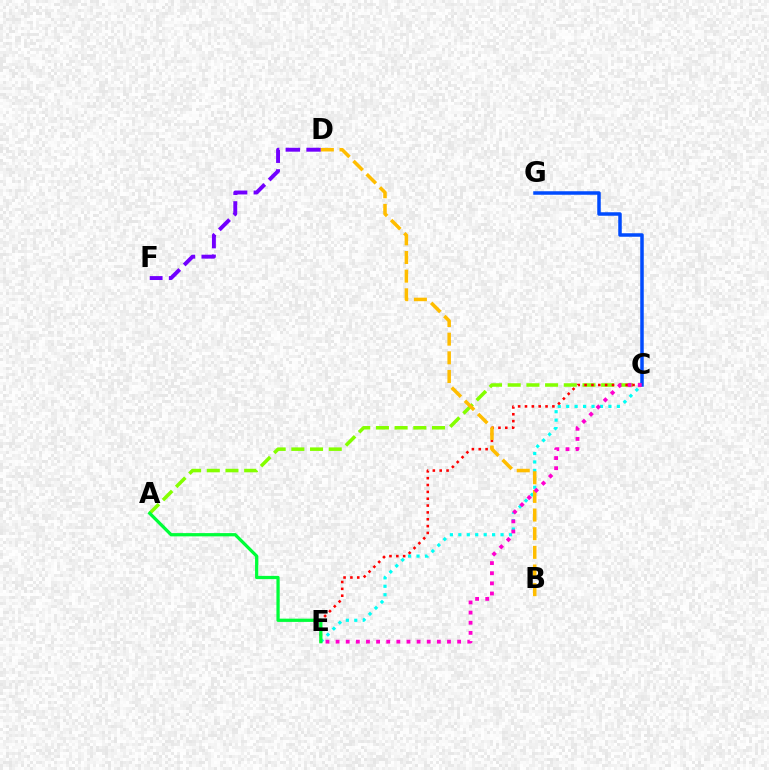{('C', 'E'): [{'color': '#00fff6', 'line_style': 'dotted', 'thickness': 2.29}, {'color': '#ff0000', 'line_style': 'dotted', 'thickness': 1.86}, {'color': '#ff00cf', 'line_style': 'dotted', 'thickness': 2.75}], ('A', 'C'): [{'color': '#84ff00', 'line_style': 'dashed', 'thickness': 2.54}], ('D', 'F'): [{'color': '#7200ff', 'line_style': 'dashed', 'thickness': 2.82}], ('B', 'D'): [{'color': '#ffbd00', 'line_style': 'dashed', 'thickness': 2.53}], ('A', 'E'): [{'color': '#00ff39', 'line_style': 'solid', 'thickness': 2.34}], ('C', 'G'): [{'color': '#004bff', 'line_style': 'solid', 'thickness': 2.52}]}